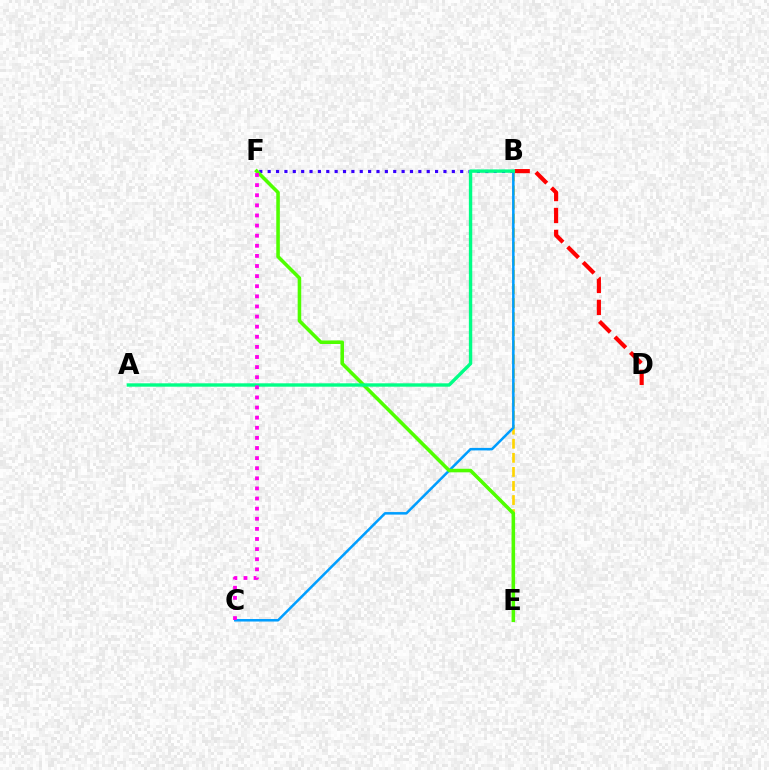{('B', 'F'): [{'color': '#3700ff', 'line_style': 'dotted', 'thickness': 2.27}], ('B', 'E'): [{'color': '#ffd500', 'line_style': 'dashed', 'thickness': 1.91}], ('B', 'C'): [{'color': '#009eff', 'line_style': 'solid', 'thickness': 1.81}], ('E', 'F'): [{'color': '#4fff00', 'line_style': 'solid', 'thickness': 2.56}], ('B', 'D'): [{'color': '#ff0000', 'line_style': 'dashed', 'thickness': 2.98}], ('A', 'B'): [{'color': '#00ff86', 'line_style': 'solid', 'thickness': 2.43}], ('C', 'F'): [{'color': '#ff00ed', 'line_style': 'dotted', 'thickness': 2.75}]}